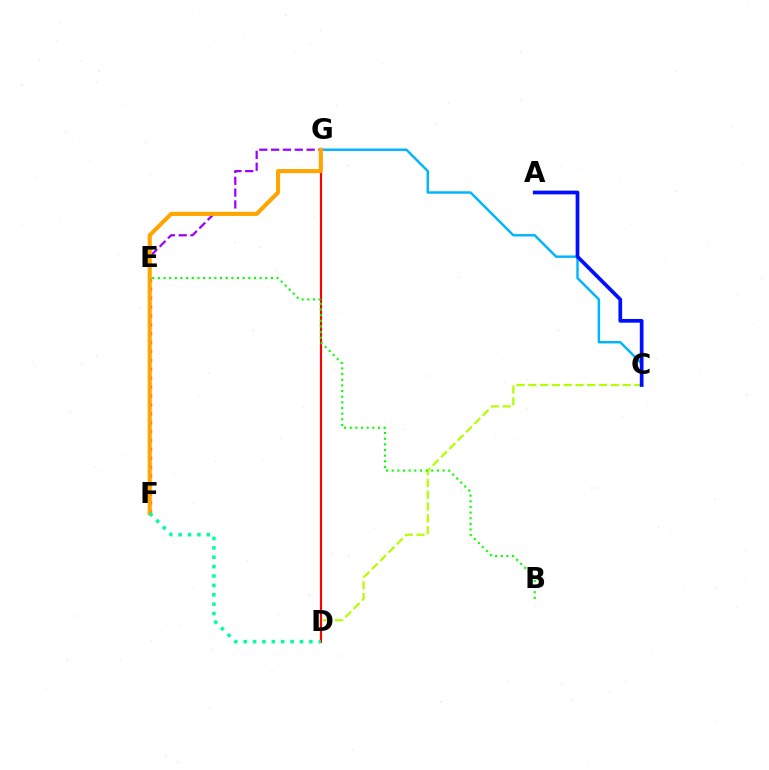{('C', 'D'): [{'color': '#b3ff00', 'line_style': 'dashed', 'thickness': 1.6}], ('D', 'G'): [{'color': '#ff0000', 'line_style': 'solid', 'thickness': 1.56}], ('E', 'F'): [{'color': '#ff00bd', 'line_style': 'dotted', 'thickness': 2.42}], ('C', 'G'): [{'color': '#00b5ff', 'line_style': 'solid', 'thickness': 1.75}], ('A', 'C'): [{'color': '#0010ff', 'line_style': 'solid', 'thickness': 2.67}], ('E', 'G'): [{'color': '#9b00ff', 'line_style': 'dashed', 'thickness': 1.61}], ('F', 'G'): [{'color': '#ffa500', 'line_style': 'solid', 'thickness': 2.95}], ('D', 'F'): [{'color': '#00ff9d', 'line_style': 'dotted', 'thickness': 2.55}], ('B', 'E'): [{'color': '#08ff00', 'line_style': 'dotted', 'thickness': 1.54}]}